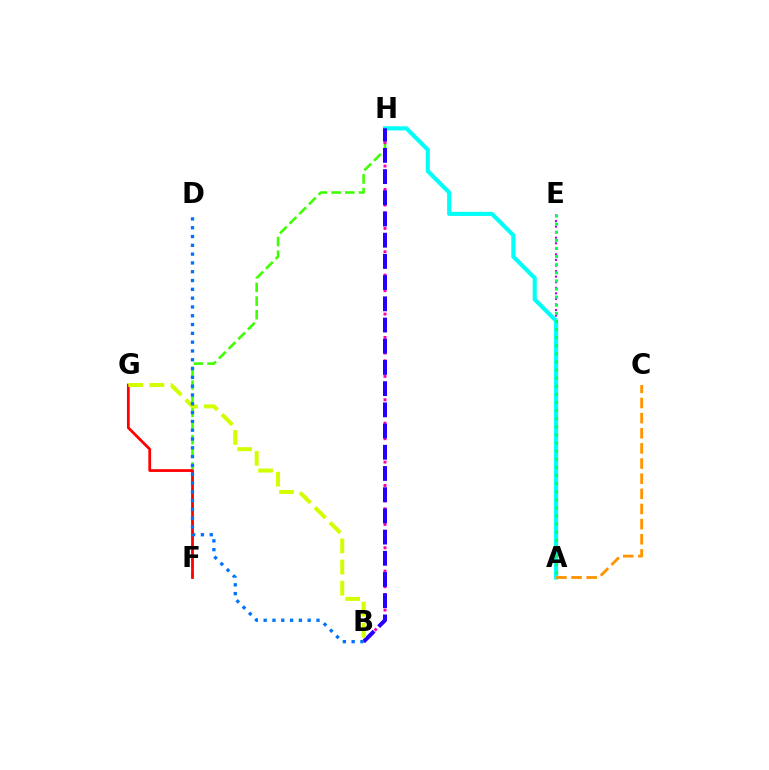{('A', 'E'): [{'color': '#b900ff', 'line_style': 'dotted', 'thickness': 1.51}, {'color': '#00ff5c', 'line_style': 'dotted', 'thickness': 2.2}], ('F', 'H'): [{'color': '#3dff00', 'line_style': 'dashed', 'thickness': 1.86}], ('A', 'H'): [{'color': '#00fff6', 'line_style': 'solid', 'thickness': 2.97}], ('B', 'H'): [{'color': '#ff00ac', 'line_style': 'dotted', 'thickness': 2.12}, {'color': '#2500ff', 'line_style': 'dashed', 'thickness': 2.88}], ('F', 'G'): [{'color': '#ff0000', 'line_style': 'solid', 'thickness': 1.99}], ('A', 'C'): [{'color': '#ff9400', 'line_style': 'dashed', 'thickness': 2.06}], ('B', 'G'): [{'color': '#d1ff00', 'line_style': 'dashed', 'thickness': 2.87}], ('B', 'D'): [{'color': '#0074ff', 'line_style': 'dotted', 'thickness': 2.39}]}